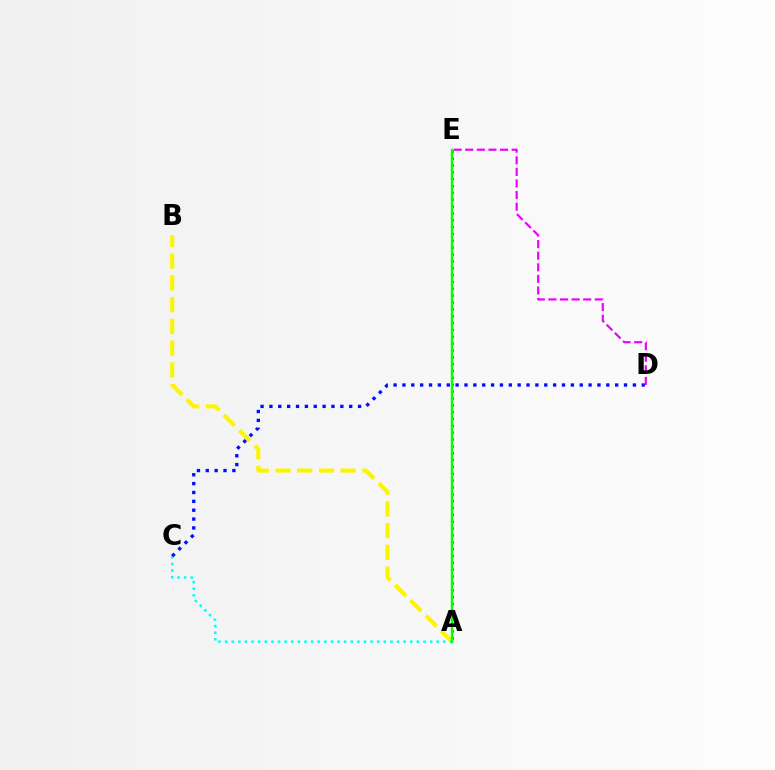{('A', 'B'): [{'color': '#fcf500', 'line_style': 'dashed', 'thickness': 2.95}], ('A', 'C'): [{'color': '#00fff6', 'line_style': 'dotted', 'thickness': 1.8}], ('A', 'E'): [{'color': '#ff0000', 'line_style': 'dotted', 'thickness': 1.86}, {'color': '#08ff00', 'line_style': 'solid', 'thickness': 1.76}], ('C', 'D'): [{'color': '#0010ff', 'line_style': 'dotted', 'thickness': 2.41}], ('D', 'E'): [{'color': '#ee00ff', 'line_style': 'dashed', 'thickness': 1.58}]}